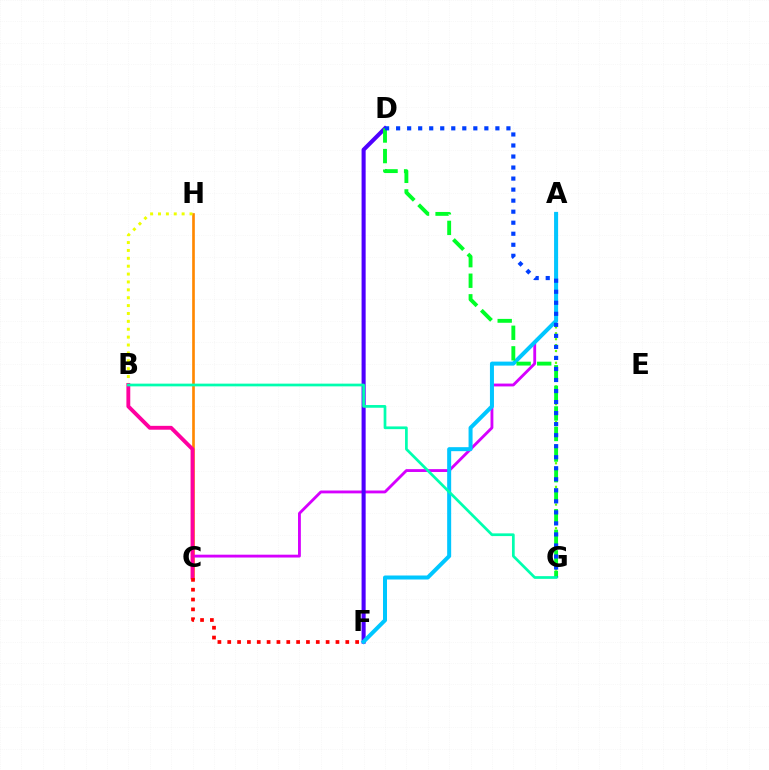{('C', 'H'): [{'color': '#ff8800', 'line_style': 'solid', 'thickness': 1.92}], ('B', 'H'): [{'color': '#eeff00', 'line_style': 'dotted', 'thickness': 2.14}], ('A', 'C'): [{'color': '#d600ff', 'line_style': 'solid', 'thickness': 2.05}], ('A', 'G'): [{'color': '#66ff00', 'line_style': 'dotted', 'thickness': 1.61}], ('D', 'F'): [{'color': '#4f00ff', 'line_style': 'solid', 'thickness': 2.93}], ('B', 'C'): [{'color': '#ff00a0', 'line_style': 'solid', 'thickness': 2.78}], ('C', 'F'): [{'color': '#ff0000', 'line_style': 'dotted', 'thickness': 2.67}], ('A', 'F'): [{'color': '#00c7ff', 'line_style': 'solid', 'thickness': 2.88}], ('D', 'G'): [{'color': '#00ff27', 'line_style': 'dashed', 'thickness': 2.79}, {'color': '#003fff', 'line_style': 'dotted', 'thickness': 3.0}], ('B', 'G'): [{'color': '#00ffaf', 'line_style': 'solid', 'thickness': 1.96}]}